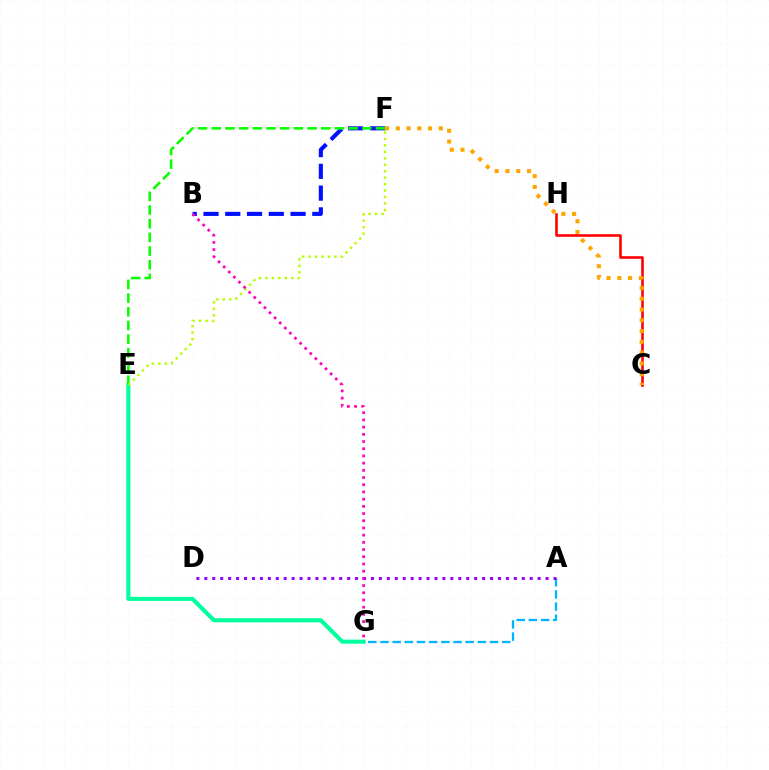{('E', 'G'): [{'color': '#00ff9d', 'line_style': 'solid', 'thickness': 2.93}], ('A', 'G'): [{'color': '#00b5ff', 'line_style': 'dashed', 'thickness': 1.65}], ('B', 'F'): [{'color': '#0010ff', 'line_style': 'dashed', 'thickness': 2.96}], ('C', 'H'): [{'color': '#ff0000', 'line_style': 'solid', 'thickness': 1.87}], ('E', 'F'): [{'color': '#08ff00', 'line_style': 'dashed', 'thickness': 1.86}, {'color': '#b3ff00', 'line_style': 'dotted', 'thickness': 1.75}], ('A', 'D'): [{'color': '#9b00ff', 'line_style': 'dotted', 'thickness': 2.16}], ('B', 'G'): [{'color': '#ff00bd', 'line_style': 'dotted', 'thickness': 1.96}], ('C', 'F'): [{'color': '#ffa500', 'line_style': 'dotted', 'thickness': 2.92}]}